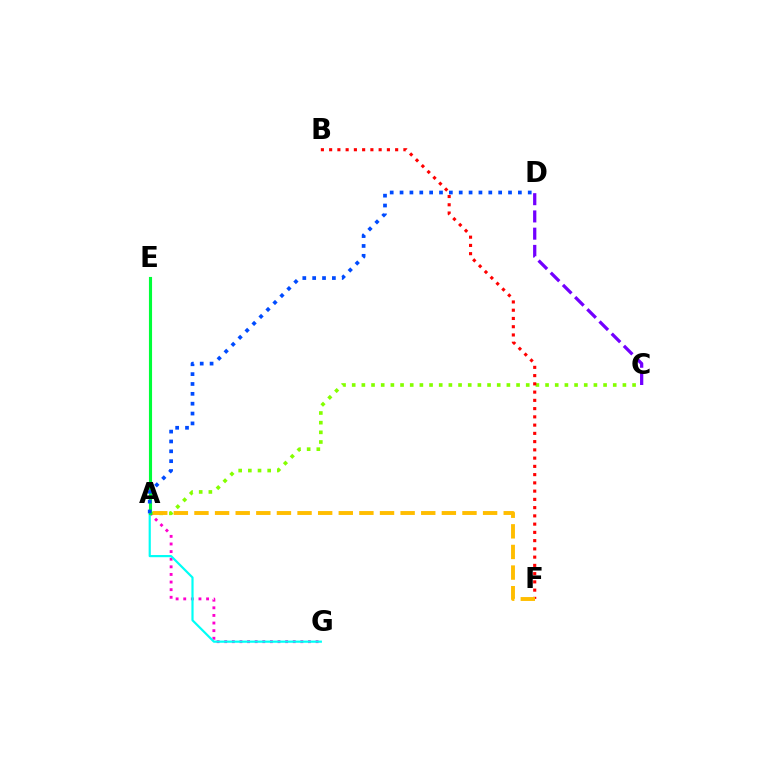{('A', 'C'): [{'color': '#84ff00', 'line_style': 'dotted', 'thickness': 2.63}], ('A', 'G'): [{'color': '#ff00cf', 'line_style': 'dotted', 'thickness': 2.07}, {'color': '#00fff6', 'line_style': 'solid', 'thickness': 1.57}], ('B', 'F'): [{'color': '#ff0000', 'line_style': 'dotted', 'thickness': 2.24}], ('A', 'E'): [{'color': '#00ff39', 'line_style': 'solid', 'thickness': 2.25}], ('C', 'D'): [{'color': '#7200ff', 'line_style': 'dashed', 'thickness': 2.34}], ('A', 'F'): [{'color': '#ffbd00', 'line_style': 'dashed', 'thickness': 2.8}], ('A', 'D'): [{'color': '#004bff', 'line_style': 'dotted', 'thickness': 2.68}]}